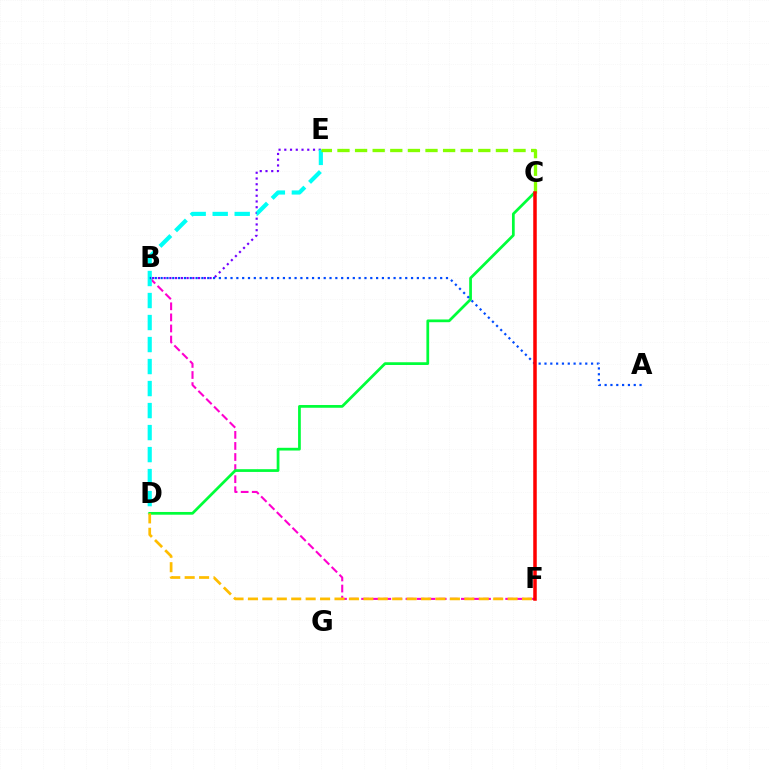{('B', 'E'): [{'color': '#7200ff', 'line_style': 'dotted', 'thickness': 1.56}], ('B', 'F'): [{'color': '#ff00cf', 'line_style': 'dashed', 'thickness': 1.51}], ('D', 'E'): [{'color': '#00fff6', 'line_style': 'dashed', 'thickness': 2.99}], ('C', 'D'): [{'color': '#00ff39', 'line_style': 'solid', 'thickness': 1.97}], ('C', 'E'): [{'color': '#84ff00', 'line_style': 'dashed', 'thickness': 2.39}], ('D', 'F'): [{'color': '#ffbd00', 'line_style': 'dashed', 'thickness': 1.96}], ('A', 'B'): [{'color': '#004bff', 'line_style': 'dotted', 'thickness': 1.58}], ('C', 'F'): [{'color': '#ff0000', 'line_style': 'solid', 'thickness': 2.53}]}